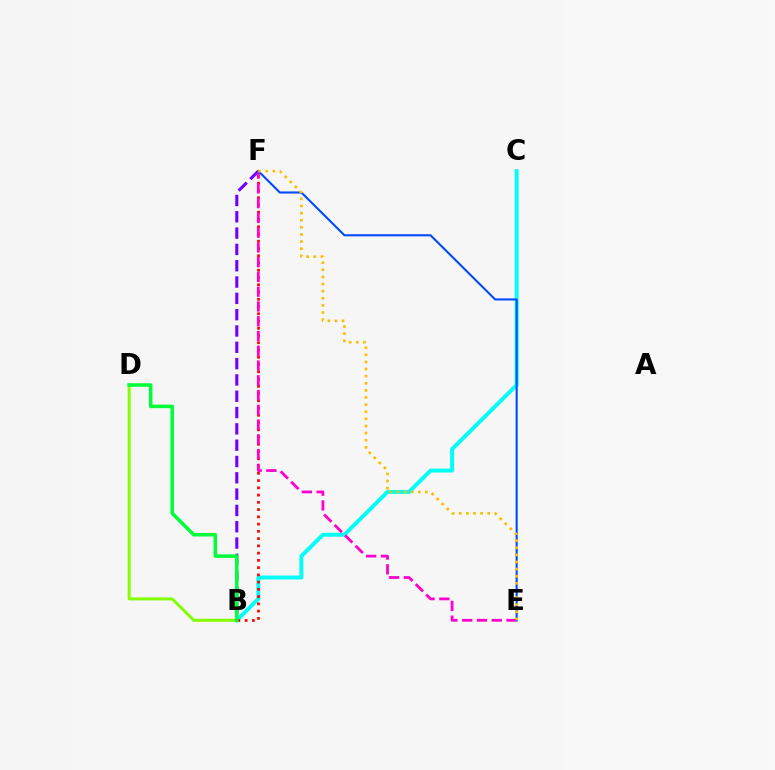{('B', 'C'): [{'color': '#00fff6', 'line_style': 'solid', 'thickness': 2.84}], ('B', 'D'): [{'color': '#84ff00', 'line_style': 'solid', 'thickness': 2.15}, {'color': '#00ff39', 'line_style': 'solid', 'thickness': 2.54}], ('B', 'F'): [{'color': '#7200ff', 'line_style': 'dashed', 'thickness': 2.22}, {'color': '#ff0000', 'line_style': 'dotted', 'thickness': 1.97}], ('E', 'F'): [{'color': '#ff00cf', 'line_style': 'dashed', 'thickness': 2.01}, {'color': '#004bff', 'line_style': 'solid', 'thickness': 1.51}, {'color': '#ffbd00', 'line_style': 'dotted', 'thickness': 1.93}]}